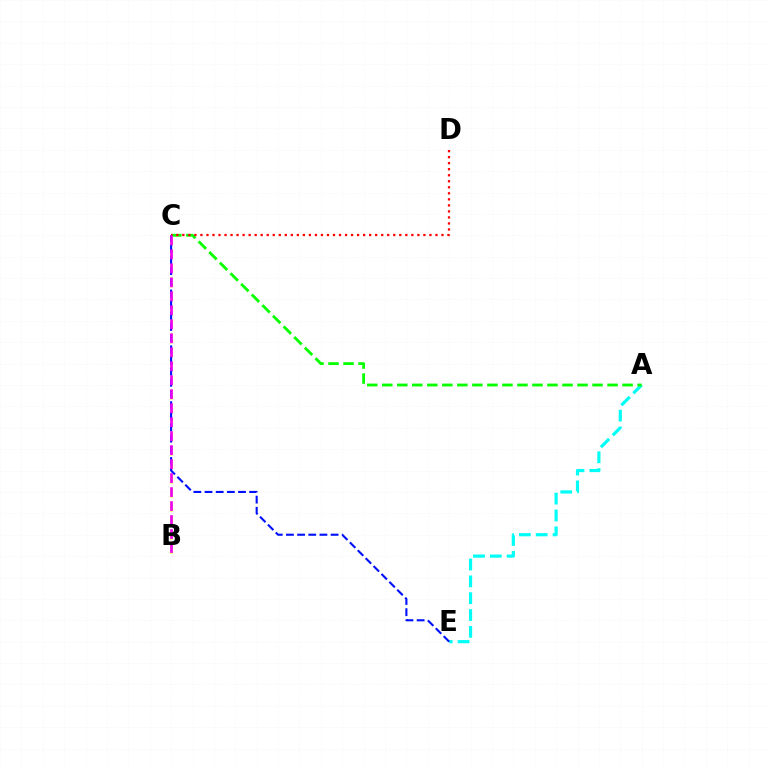{('A', 'E'): [{'color': '#00fff6', 'line_style': 'dashed', 'thickness': 2.29}], ('B', 'C'): [{'color': '#fcf500', 'line_style': 'dashed', 'thickness': 1.9}, {'color': '#ee00ff', 'line_style': 'dashed', 'thickness': 1.9}], ('A', 'C'): [{'color': '#08ff00', 'line_style': 'dashed', 'thickness': 2.04}], ('C', 'E'): [{'color': '#0010ff', 'line_style': 'dashed', 'thickness': 1.52}], ('C', 'D'): [{'color': '#ff0000', 'line_style': 'dotted', 'thickness': 1.64}]}